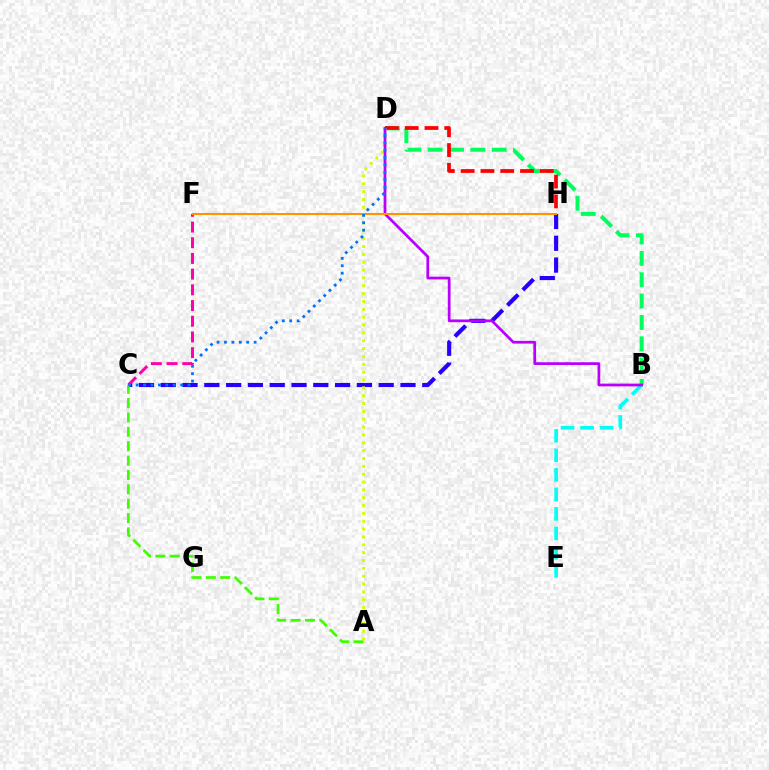{('C', 'H'): [{'color': '#2500ff', 'line_style': 'dashed', 'thickness': 2.96}], ('B', 'D'): [{'color': '#00ff5c', 'line_style': 'dashed', 'thickness': 2.9}, {'color': '#b900ff', 'line_style': 'solid', 'thickness': 1.97}], ('B', 'E'): [{'color': '#00fff6', 'line_style': 'dashed', 'thickness': 2.65}], ('C', 'F'): [{'color': '#ff00ac', 'line_style': 'dashed', 'thickness': 2.13}], ('D', 'H'): [{'color': '#ff0000', 'line_style': 'dashed', 'thickness': 2.69}], ('A', 'C'): [{'color': '#3dff00', 'line_style': 'dashed', 'thickness': 1.95}], ('A', 'D'): [{'color': '#d1ff00', 'line_style': 'dotted', 'thickness': 2.13}], ('F', 'H'): [{'color': '#ff9400', 'line_style': 'solid', 'thickness': 1.51}], ('C', 'D'): [{'color': '#0074ff', 'line_style': 'dotted', 'thickness': 2.01}]}